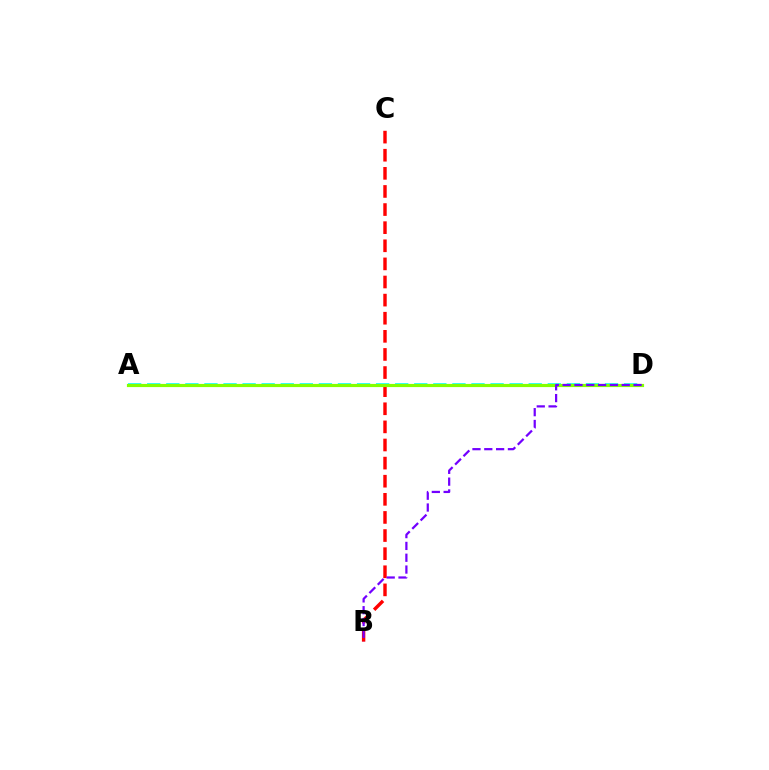{('B', 'C'): [{'color': '#ff0000', 'line_style': 'dashed', 'thickness': 2.46}], ('A', 'D'): [{'color': '#00fff6', 'line_style': 'dashed', 'thickness': 2.59}, {'color': '#84ff00', 'line_style': 'solid', 'thickness': 2.28}], ('B', 'D'): [{'color': '#7200ff', 'line_style': 'dashed', 'thickness': 1.61}]}